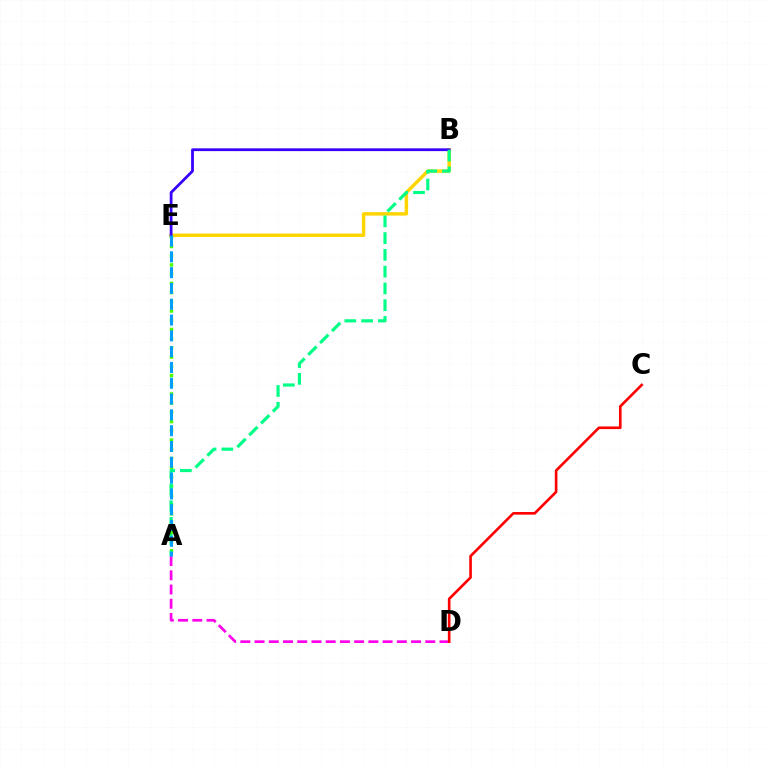{('B', 'E'): [{'color': '#ffd500', 'line_style': 'solid', 'thickness': 2.46}, {'color': '#3700ff', 'line_style': 'solid', 'thickness': 2.0}], ('A', 'E'): [{'color': '#4fff00', 'line_style': 'dotted', 'thickness': 2.5}, {'color': '#009eff', 'line_style': 'dashed', 'thickness': 2.15}], ('A', 'D'): [{'color': '#ff00ed', 'line_style': 'dashed', 'thickness': 1.93}], ('A', 'B'): [{'color': '#00ff86', 'line_style': 'dashed', 'thickness': 2.28}], ('C', 'D'): [{'color': '#ff0000', 'line_style': 'solid', 'thickness': 1.9}]}